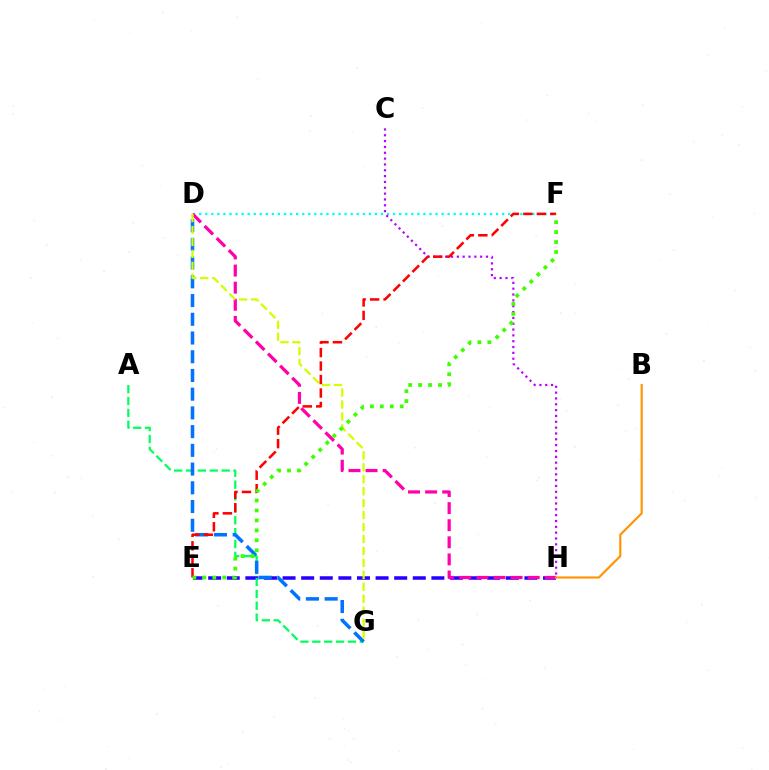{('E', 'H'): [{'color': '#2500ff', 'line_style': 'dashed', 'thickness': 2.53}], ('D', 'F'): [{'color': '#00fff6', 'line_style': 'dotted', 'thickness': 1.65}], ('A', 'G'): [{'color': '#00ff5c', 'line_style': 'dashed', 'thickness': 1.61}], ('D', 'G'): [{'color': '#0074ff', 'line_style': 'dashed', 'thickness': 2.54}, {'color': '#d1ff00', 'line_style': 'dashed', 'thickness': 1.62}], ('C', 'H'): [{'color': '#b900ff', 'line_style': 'dotted', 'thickness': 1.59}], ('D', 'H'): [{'color': '#ff00ac', 'line_style': 'dashed', 'thickness': 2.32}], ('E', 'F'): [{'color': '#ff0000', 'line_style': 'dashed', 'thickness': 1.83}, {'color': '#3dff00', 'line_style': 'dotted', 'thickness': 2.7}], ('B', 'H'): [{'color': '#ff9400', 'line_style': 'solid', 'thickness': 1.55}]}